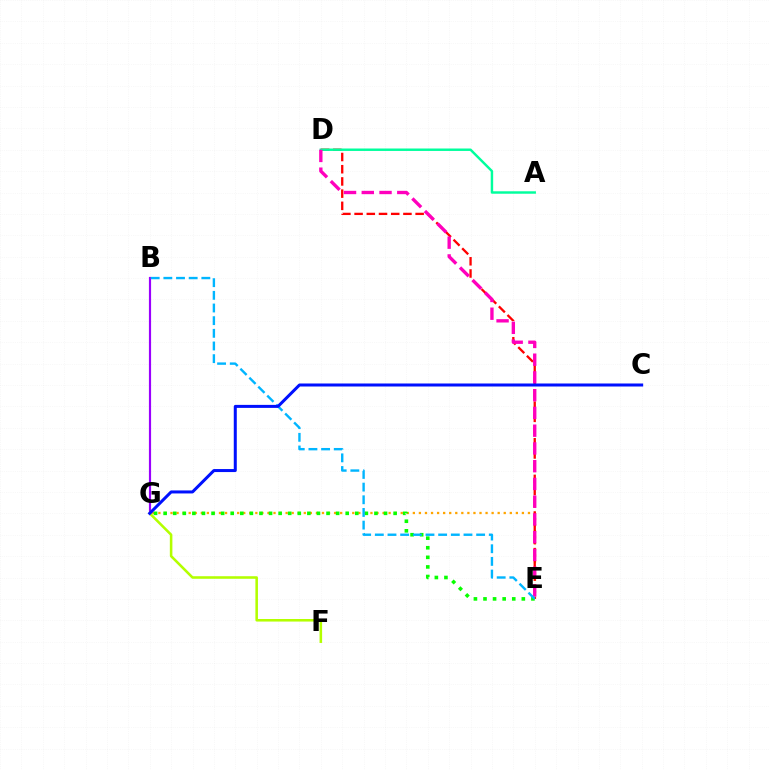{('E', 'G'): [{'color': '#ffa500', 'line_style': 'dotted', 'thickness': 1.65}, {'color': '#08ff00', 'line_style': 'dotted', 'thickness': 2.6}], ('D', 'E'): [{'color': '#ff0000', 'line_style': 'dashed', 'thickness': 1.66}, {'color': '#ff00bd', 'line_style': 'dashed', 'thickness': 2.41}], ('B', 'G'): [{'color': '#9b00ff', 'line_style': 'solid', 'thickness': 1.56}], ('F', 'G'): [{'color': '#b3ff00', 'line_style': 'solid', 'thickness': 1.84}], ('A', 'D'): [{'color': '#00ff9d', 'line_style': 'solid', 'thickness': 1.76}], ('B', 'E'): [{'color': '#00b5ff', 'line_style': 'dashed', 'thickness': 1.72}], ('C', 'G'): [{'color': '#0010ff', 'line_style': 'solid', 'thickness': 2.17}]}